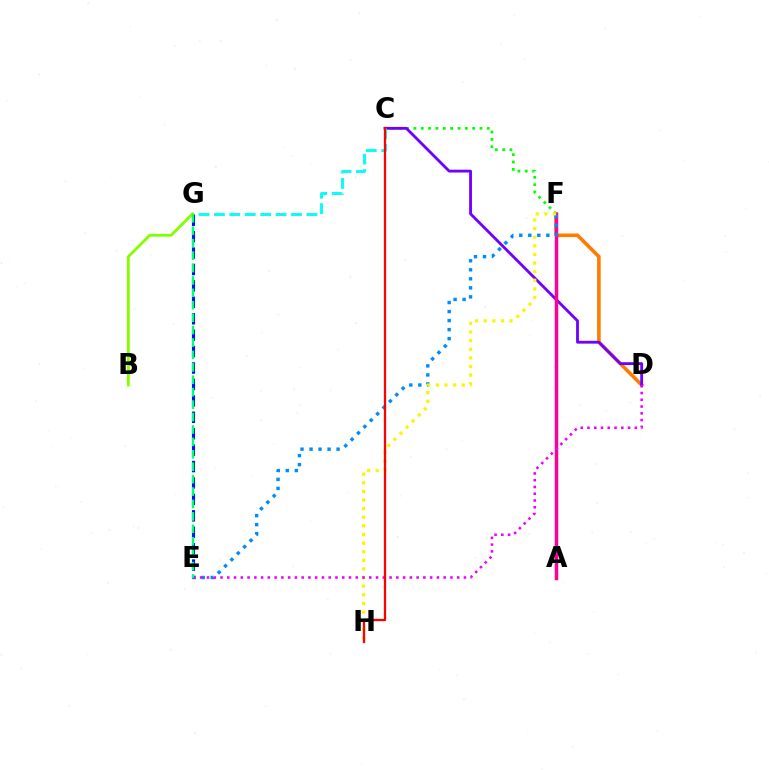{('D', 'F'): [{'color': '#ff7c00', 'line_style': 'solid', 'thickness': 2.59}], ('C', 'F'): [{'color': '#08ff00', 'line_style': 'dotted', 'thickness': 1.99}], ('C', 'D'): [{'color': '#7200ff', 'line_style': 'solid', 'thickness': 2.04}], ('B', 'G'): [{'color': '#84ff00', 'line_style': 'solid', 'thickness': 2.04}], ('A', 'F'): [{'color': '#ff0094', 'line_style': 'solid', 'thickness': 2.52}], ('E', 'F'): [{'color': '#008cff', 'line_style': 'dotted', 'thickness': 2.45}], ('E', 'G'): [{'color': '#0010ff', 'line_style': 'dashed', 'thickness': 2.23}, {'color': '#00ff74', 'line_style': 'dashed', 'thickness': 1.69}], ('C', 'G'): [{'color': '#00fff6', 'line_style': 'dashed', 'thickness': 2.09}], ('F', 'H'): [{'color': '#fcf500', 'line_style': 'dotted', 'thickness': 2.34}], ('D', 'E'): [{'color': '#ee00ff', 'line_style': 'dotted', 'thickness': 1.84}], ('C', 'H'): [{'color': '#ff0000', 'line_style': 'solid', 'thickness': 1.64}]}